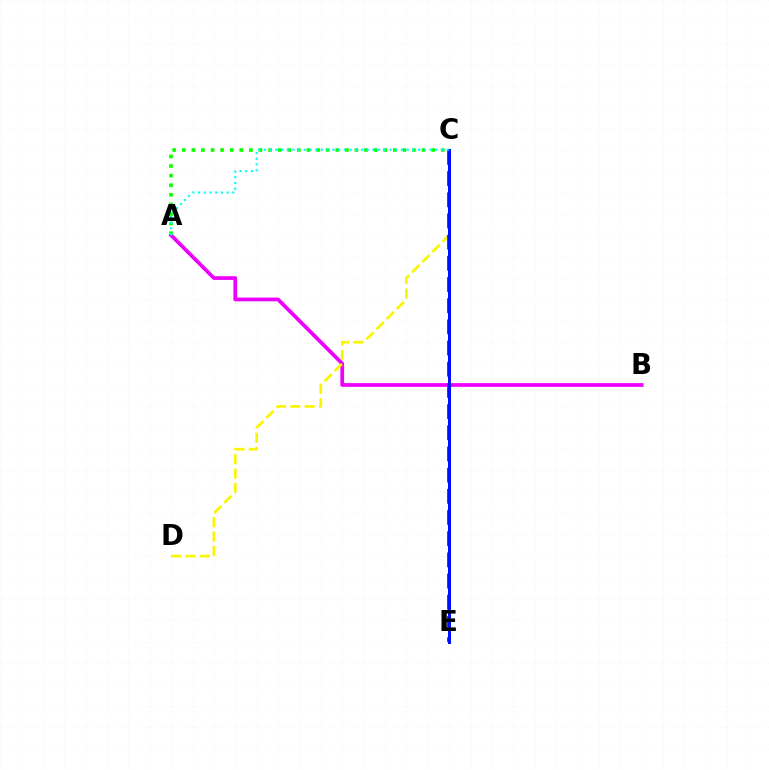{('A', 'B'): [{'color': '#ee00ff', 'line_style': 'solid', 'thickness': 2.69}], ('C', 'D'): [{'color': '#fcf500', 'line_style': 'dashed', 'thickness': 1.95}], ('C', 'E'): [{'color': '#ff0000', 'line_style': 'dashed', 'thickness': 2.88}, {'color': '#0010ff', 'line_style': 'solid', 'thickness': 2.17}], ('A', 'C'): [{'color': '#08ff00', 'line_style': 'dotted', 'thickness': 2.61}, {'color': '#00fff6', 'line_style': 'dotted', 'thickness': 1.55}]}